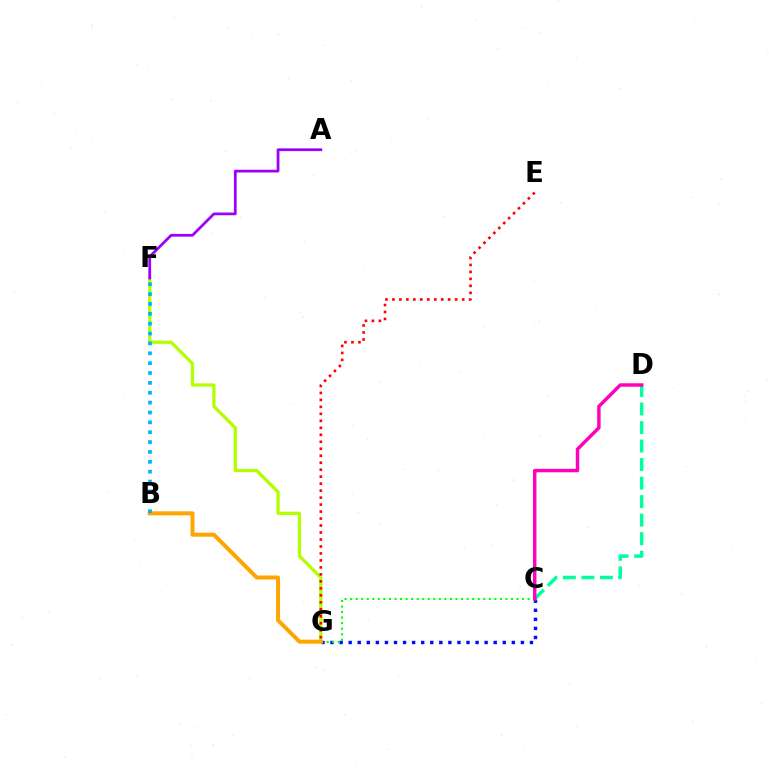{('F', 'G'): [{'color': '#b3ff00', 'line_style': 'solid', 'thickness': 2.36}], ('E', 'G'): [{'color': '#ff0000', 'line_style': 'dotted', 'thickness': 1.9}], ('C', 'G'): [{'color': '#0010ff', 'line_style': 'dotted', 'thickness': 2.46}, {'color': '#08ff00', 'line_style': 'dotted', 'thickness': 1.51}], ('C', 'D'): [{'color': '#00ff9d', 'line_style': 'dashed', 'thickness': 2.52}, {'color': '#ff00bd', 'line_style': 'solid', 'thickness': 2.48}], ('A', 'F'): [{'color': '#9b00ff', 'line_style': 'solid', 'thickness': 1.97}], ('B', 'G'): [{'color': '#ffa500', 'line_style': 'solid', 'thickness': 2.89}], ('B', 'F'): [{'color': '#00b5ff', 'line_style': 'dotted', 'thickness': 2.68}]}